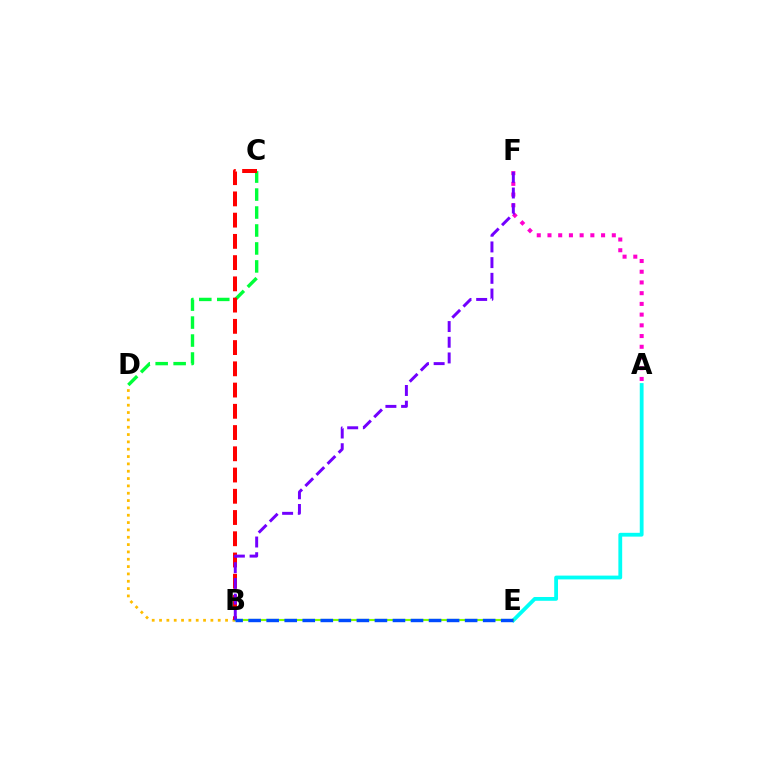{('C', 'D'): [{'color': '#00ff39', 'line_style': 'dashed', 'thickness': 2.44}], ('B', 'D'): [{'color': '#ffbd00', 'line_style': 'dotted', 'thickness': 1.99}], ('A', 'E'): [{'color': '#00fff6', 'line_style': 'solid', 'thickness': 2.74}], ('A', 'F'): [{'color': '#ff00cf', 'line_style': 'dotted', 'thickness': 2.91}], ('B', 'E'): [{'color': '#84ff00', 'line_style': 'solid', 'thickness': 1.54}, {'color': '#004bff', 'line_style': 'dashed', 'thickness': 2.45}], ('B', 'C'): [{'color': '#ff0000', 'line_style': 'dashed', 'thickness': 2.89}], ('B', 'F'): [{'color': '#7200ff', 'line_style': 'dashed', 'thickness': 2.13}]}